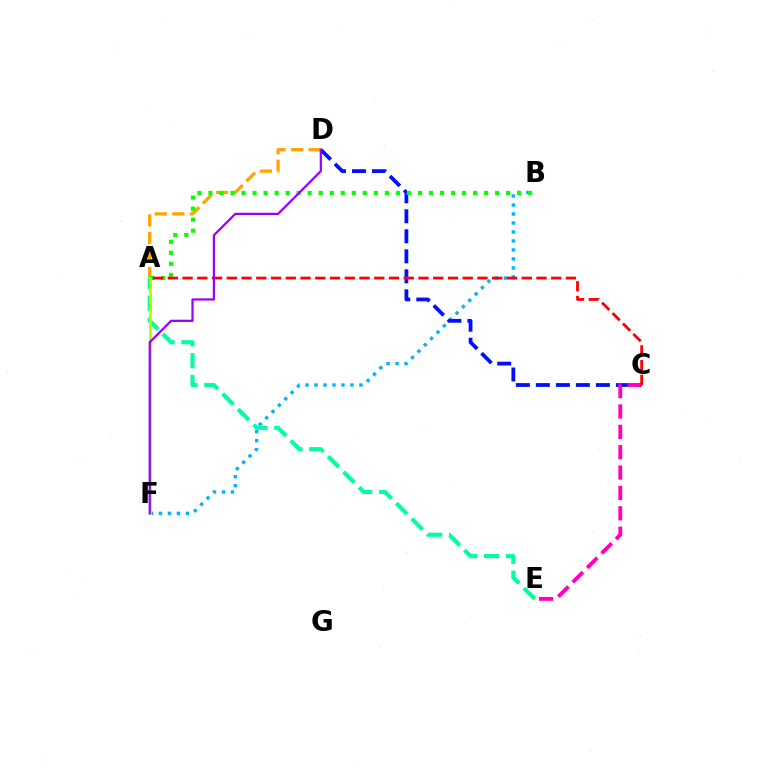{('B', 'F'): [{'color': '#00b5ff', 'line_style': 'dotted', 'thickness': 2.44}], ('C', 'D'): [{'color': '#0010ff', 'line_style': 'dashed', 'thickness': 2.72}], ('A', 'D'): [{'color': '#ffa500', 'line_style': 'dashed', 'thickness': 2.38}], ('A', 'E'): [{'color': '#00ff9d', 'line_style': 'dashed', 'thickness': 2.98}], ('C', 'E'): [{'color': '#ff00bd', 'line_style': 'dashed', 'thickness': 2.77}], ('A', 'B'): [{'color': '#08ff00', 'line_style': 'dotted', 'thickness': 3.0}], ('A', 'F'): [{'color': '#b3ff00', 'line_style': 'solid', 'thickness': 2.06}], ('A', 'C'): [{'color': '#ff0000', 'line_style': 'dashed', 'thickness': 2.0}], ('D', 'F'): [{'color': '#9b00ff', 'line_style': 'solid', 'thickness': 1.6}]}